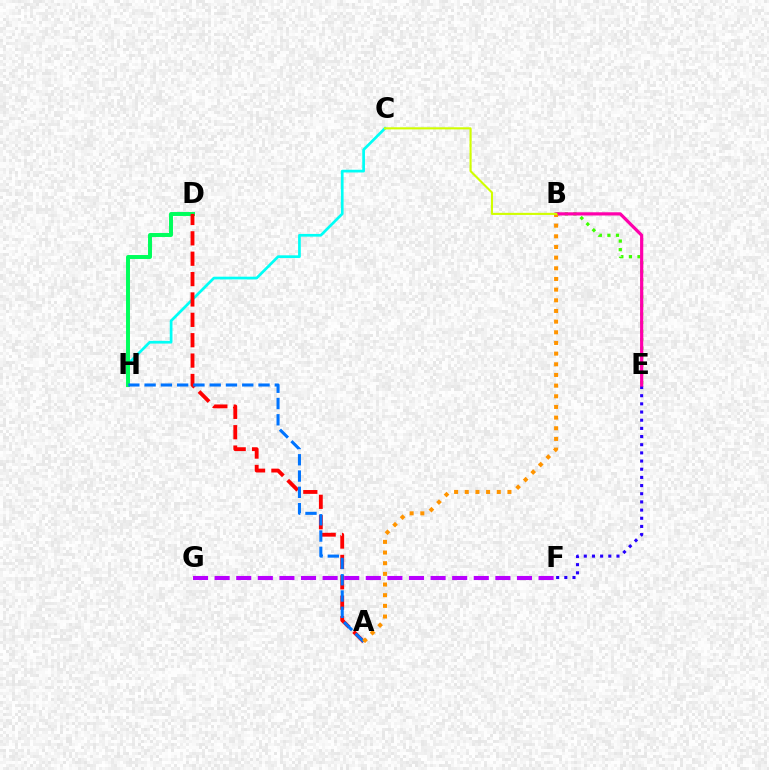{('C', 'H'): [{'color': '#00fff6', 'line_style': 'solid', 'thickness': 1.95}], ('B', 'E'): [{'color': '#3dff00', 'line_style': 'dotted', 'thickness': 2.33}, {'color': '#ff00ac', 'line_style': 'solid', 'thickness': 2.31}], ('D', 'H'): [{'color': '#00ff5c', 'line_style': 'solid', 'thickness': 2.85}], ('A', 'D'): [{'color': '#ff0000', 'line_style': 'dashed', 'thickness': 2.77}], ('E', 'F'): [{'color': '#2500ff', 'line_style': 'dotted', 'thickness': 2.22}], ('A', 'H'): [{'color': '#0074ff', 'line_style': 'dashed', 'thickness': 2.21}], ('A', 'B'): [{'color': '#ff9400', 'line_style': 'dotted', 'thickness': 2.9}], ('F', 'G'): [{'color': '#b900ff', 'line_style': 'dashed', 'thickness': 2.93}], ('B', 'C'): [{'color': '#d1ff00', 'line_style': 'solid', 'thickness': 1.52}]}